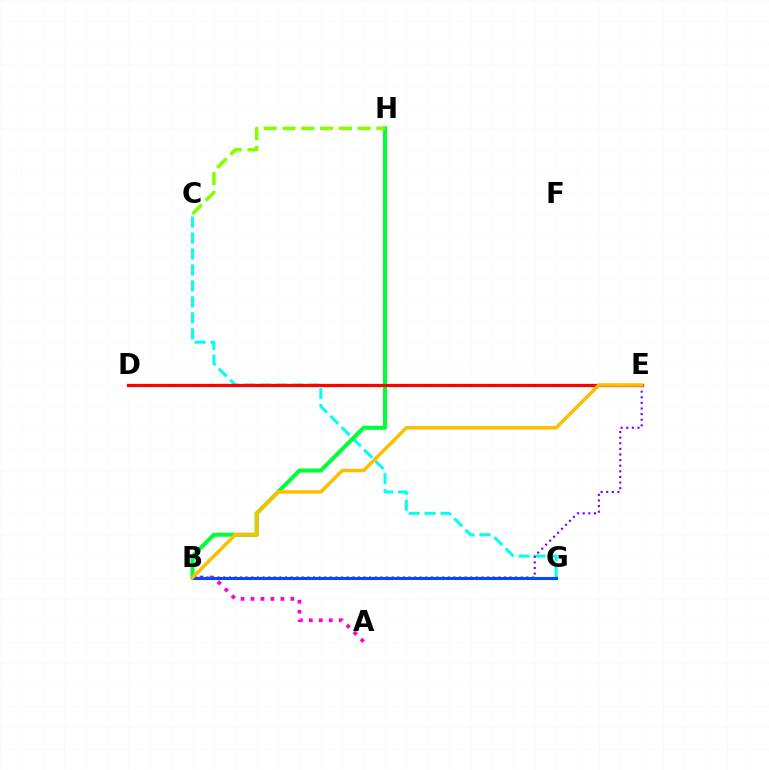{('C', 'G'): [{'color': '#00fff6', 'line_style': 'dashed', 'thickness': 2.17}], ('A', 'B'): [{'color': '#ff00cf', 'line_style': 'dotted', 'thickness': 2.71}], ('B', 'E'): [{'color': '#7200ff', 'line_style': 'dotted', 'thickness': 1.53}, {'color': '#ffbd00', 'line_style': 'solid', 'thickness': 2.5}], ('B', 'H'): [{'color': '#00ff39', 'line_style': 'solid', 'thickness': 2.92}], ('B', 'G'): [{'color': '#004bff', 'line_style': 'solid', 'thickness': 2.21}], ('C', 'H'): [{'color': '#84ff00', 'line_style': 'dashed', 'thickness': 2.55}], ('D', 'E'): [{'color': '#ff0000', 'line_style': 'solid', 'thickness': 2.34}]}